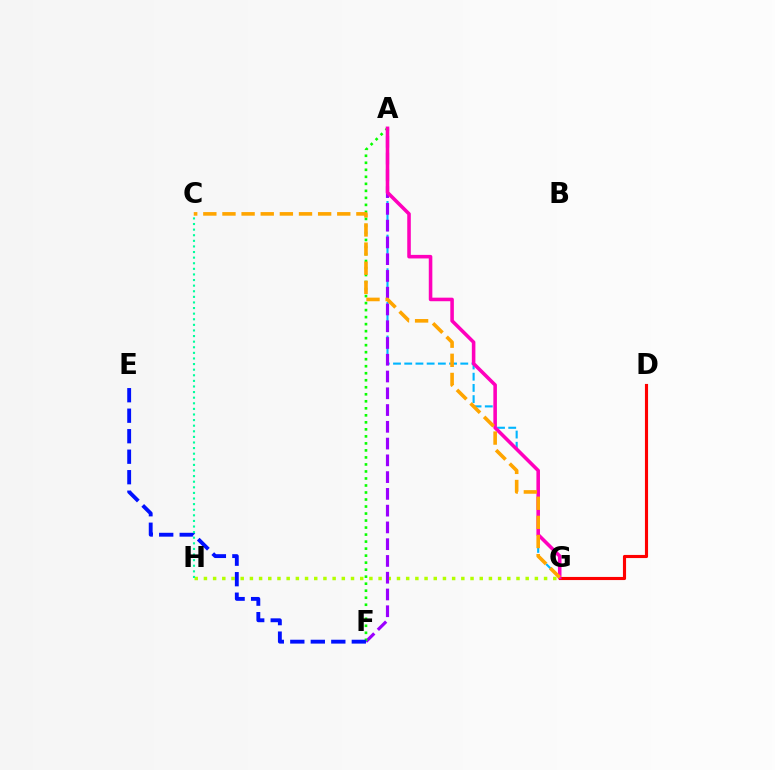{('G', 'H'): [{'color': '#b3ff00', 'line_style': 'dotted', 'thickness': 2.5}], ('A', 'G'): [{'color': '#00b5ff', 'line_style': 'dashed', 'thickness': 1.52}, {'color': '#ff00bd', 'line_style': 'solid', 'thickness': 2.56}], ('A', 'F'): [{'color': '#9b00ff', 'line_style': 'dashed', 'thickness': 2.28}, {'color': '#08ff00', 'line_style': 'dotted', 'thickness': 1.91}], ('D', 'G'): [{'color': '#ff0000', 'line_style': 'solid', 'thickness': 2.25}], ('E', 'F'): [{'color': '#0010ff', 'line_style': 'dashed', 'thickness': 2.78}], ('C', 'G'): [{'color': '#ffa500', 'line_style': 'dashed', 'thickness': 2.6}], ('C', 'H'): [{'color': '#00ff9d', 'line_style': 'dotted', 'thickness': 1.52}]}